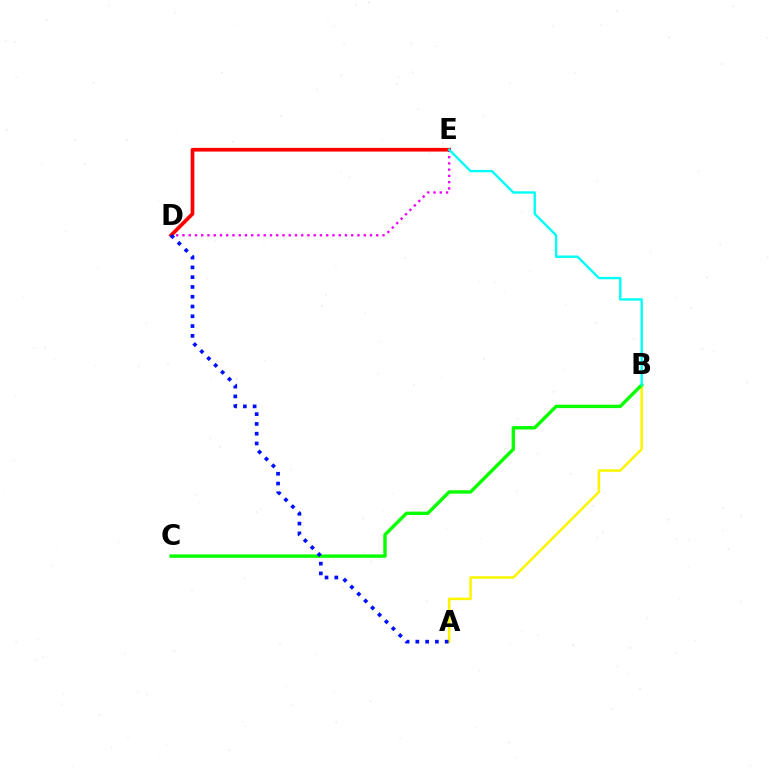{('D', 'E'): [{'color': '#ee00ff', 'line_style': 'dotted', 'thickness': 1.7}, {'color': '#ff0000', 'line_style': 'solid', 'thickness': 2.66}], ('A', 'B'): [{'color': '#fcf500', 'line_style': 'solid', 'thickness': 1.81}], ('B', 'C'): [{'color': '#08ff00', 'line_style': 'solid', 'thickness': 2.44}], ('B', 'E'): [{'color': '#00fff6', 'line_style': 'solid', 'thickness': 1.71}], ('A', 'D'): [{'color': '#0010ff', 'line_style': 'dotted', 'thickness': 2.66}]}